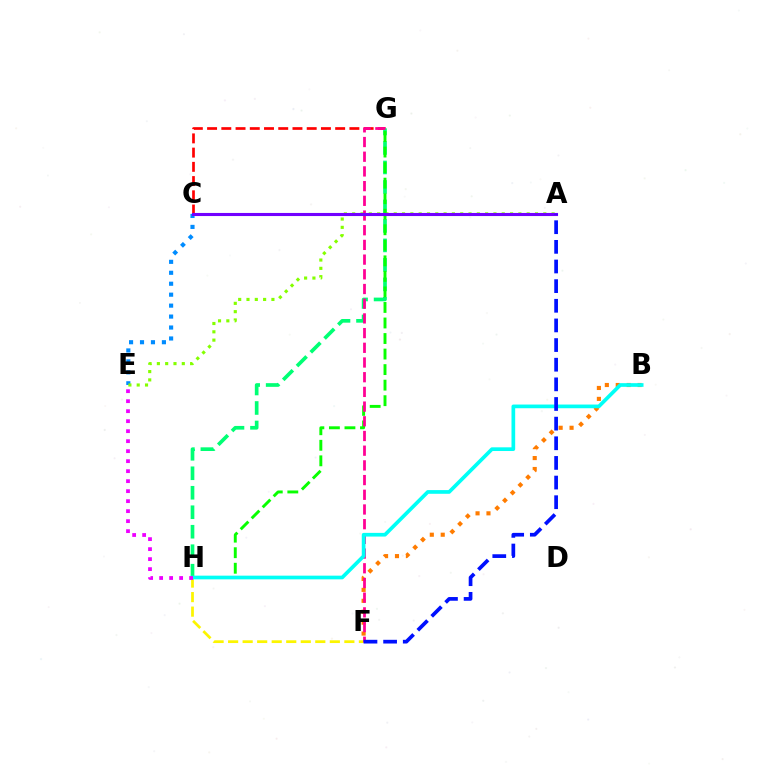{('C', 'E'): [{'color': '#008cff', 'line_style': 'dotted', 'thickness': 2.97}], ('B', 'F'): [{'color': '#ff7c00', 'line_style': 'dotted', 'thickness': 2.97}], ('C', 'G'): [{'color': '#ff0000', 'line_style': 'dashed', 'thickness': 1.93}], ('G', 'H'): [{'color': '#00ff74', 'line_style': 'dashed', 'thickness': 2.65}, {'color': '#08ff00', 'line_style': 'dashed', 'thickness': 2.11}], ('F', 'H'): [{'color': '#fcf500', 'line_style': 'dashed', 'thickness': 1.97}], ('A', 'E'): [{'color': '#84ff00', 'line_style': 'dotted', 'thickness': 2.26}], ('F', 'G'): [{'color': '#ff0094', 'line_style': 'dashed', 'thickness': 2.0}], ('B', 'H'): [{'color': '#00fff6', 'line_style': 'solid', 'thickness': 2.66}], ('A', 'C'): [{'color': '#7200ff', 'line_style': 'solid', 'thickness': 2.23}], ('A', 'F'): [{'color': '#0010ff', 'line_style': 'dashed', 'thickness': 2.67}], ('E', 'H'): [{'color': '#ee00ff', 'line_style': 'dotted', 'thickness': 2.72}]}